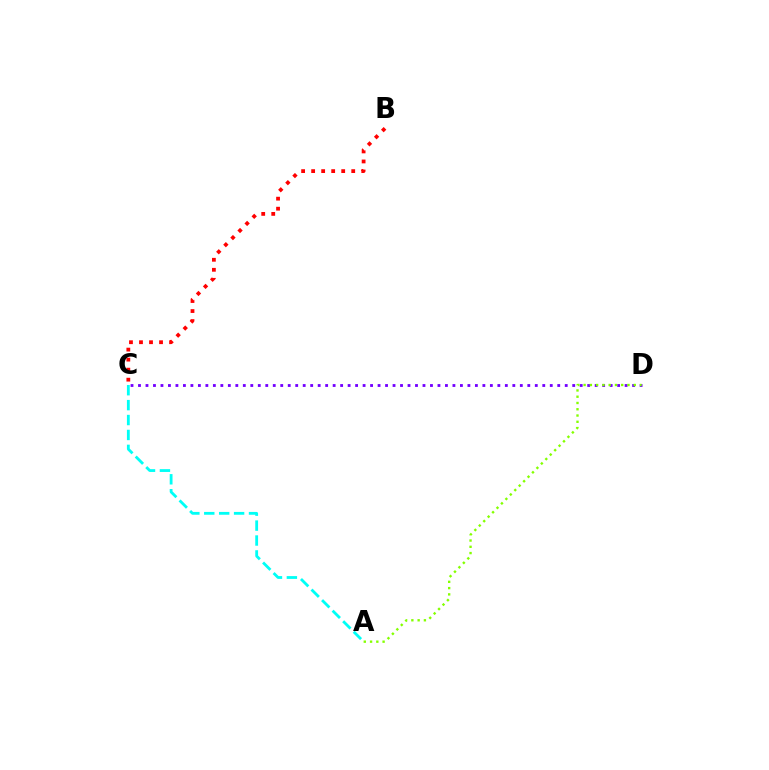{('A', 'C'): [{'color': '#00fff6', 'line_style': 'dashed', 'thickness': 2.03}], ('C', 'D'): [{'color': '#7200ff', 'line_style': 'dotted', 'thickness': 2.03}], ('B', 'C'): [{'color': '#ff0000', 'line_style': 'dotted', 'thickness': 2.72}], ('A', 'D'): [{'color': '#84ff00', 'line_style': 'dotted', 'thickness': 1.7}]}